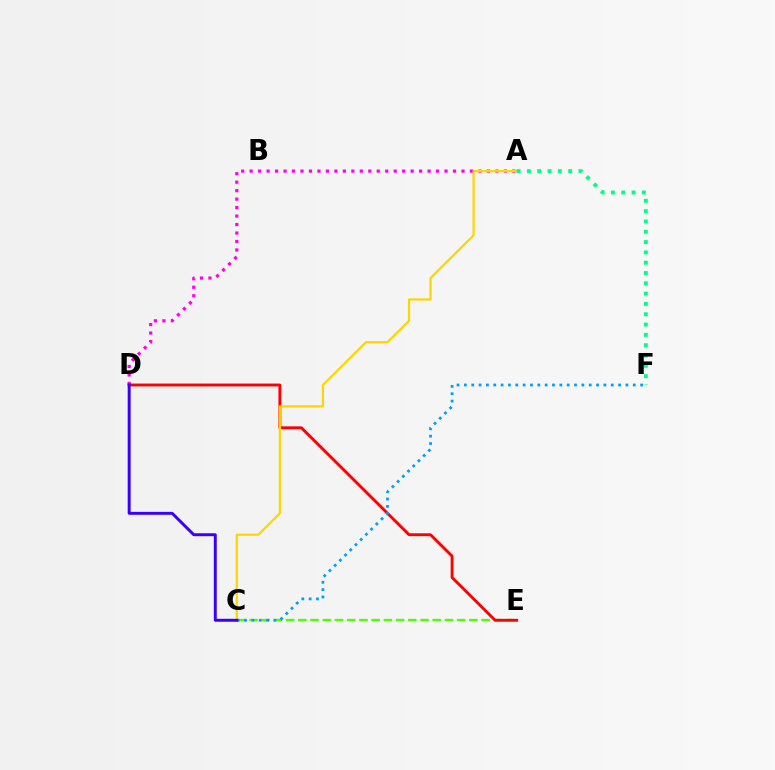{('A', 'D'): [{'color': '#ff00ed', 'line_style': 'dotted', 'thickness': 2.3}], ('C', 'E'): [{'color': '#4fff00', 'line_style': 'dashed', 'thickness': 1.66}], ('D', 'E'): [{'color': '#ff0000', 'line_style': 'solid', 'thickness': 2.07}], ('C', 'F'): [{'color': '#009eff', 'line_style': 'dotted', 'thickness': 1.99}], ('A', 'C'): [{'color': '#ffd500', 'line_style': 'solid', 'thickness': 1.6}], ('A', 'F'): [{'color': '#00ff86', 'line_style': 'dotted', 'thickness': 2.8}], ('C', 'D'): [{'color': '#3700ff', 'line_style': 'solid', 'thickness': 2.13}]}